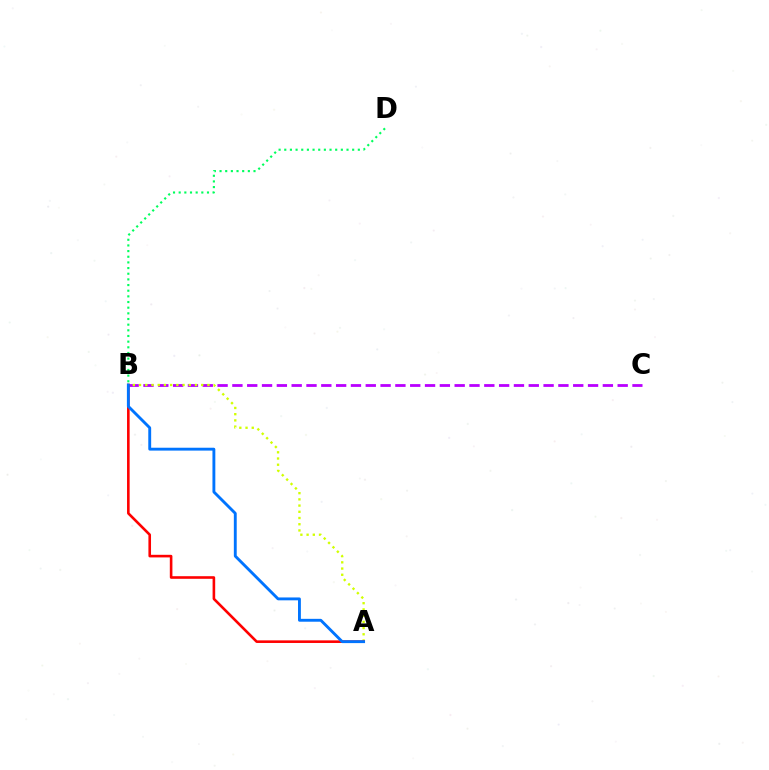{('B', 'C'): [{'color': '#b900ff', 'line_style': 'dashed', 'thickness': 2.01}], ('A', 'B'): [{'color': '#d1ff00', 'line_style': 'dotted', 'thickness': 1.69}, {'color': '#ff0000', 'line_style': 'solid', 'thickness': 1.88}, {'color': '#0074ff', 'line_style': 'solid', 'thickness': 2.07}], ('B', 'D'): [{'color': '#00ff5c', 'line_style': 'dotted', 'thickness': 1.54}]}